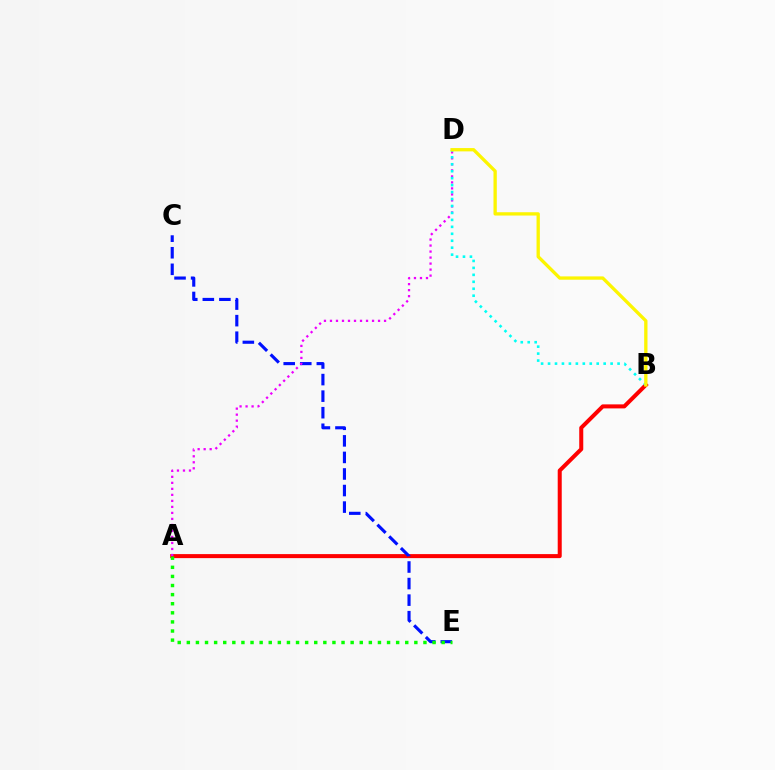{('A', 'B'): [{'color': '#ff0000', 'line_style': 'solid', 'thickness': 2.9}], ('C', 'E'): [{'color': '#0010ff', 'line_style': 'dashed', 'thickness': 2.25}], ('A', 'D'): [{'color': '#ee00ff', 'line_style': 'dotted', 'thickness': 1.63}], ('B', 'D'): [{'color': '#00fff6', 'line_style': 'dotted', 'thickness': 1.89}, {'color': '#fcf500', 'line_style': 'solid', 'thickness': 2.38}], ('A', 'E'): [{'color': '#08ff00', 'line_style': 'dotted', 'thickness': 2.47}]}